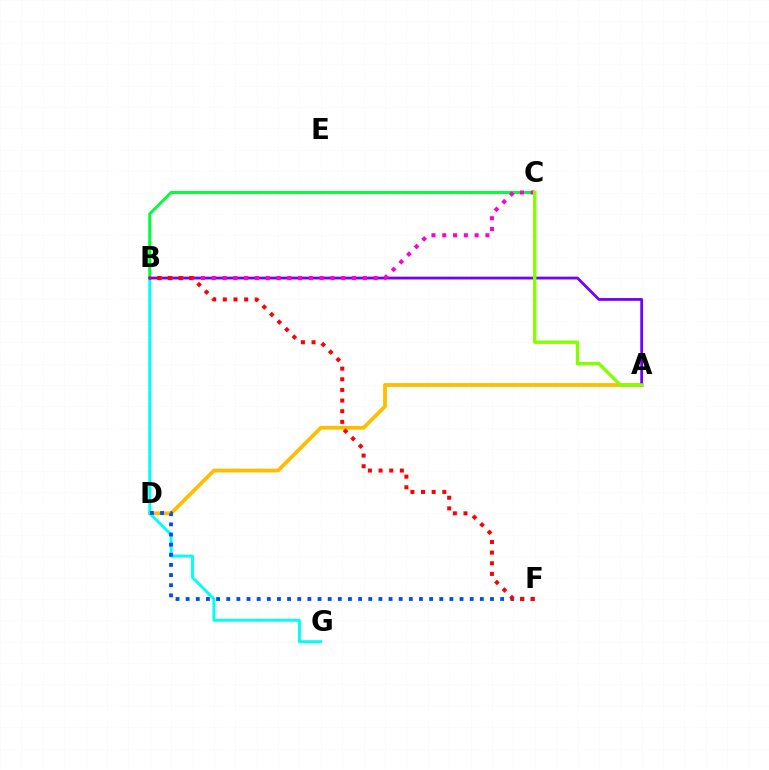{('A', 'D'): [{'color': '#ffbd00', 'line_style': 'solid', 'thickness': 2.73}], ('B', 'G'): [{'color': '#00fff6', 'line_style': 'solid', 'thickness': 2.09}], ('B', 'C'): [{'color': '#00ff39', 'line_style': 'solid', 'thickness': 2.14}, {'color': '#ff00cf', 'line_style': 'dotted', 'thickness': 2.93}], ('A', 'B'): [{'color': '#7200ff', 'line_style': 'solid', 'thickness': 2.0}], ('D', 'F'): [{'color': '#004bff', 'line_style': 'dotted', 'thickness': 2.76}], ('B', 'F'): [{'color': '#ff0000', 'line_style': 'dotted', 'thickness': 2.89}], ('A', 'C'): [{'color': '#84ff00', 'line_style': 'solid', 'thickness': 2.42}]}